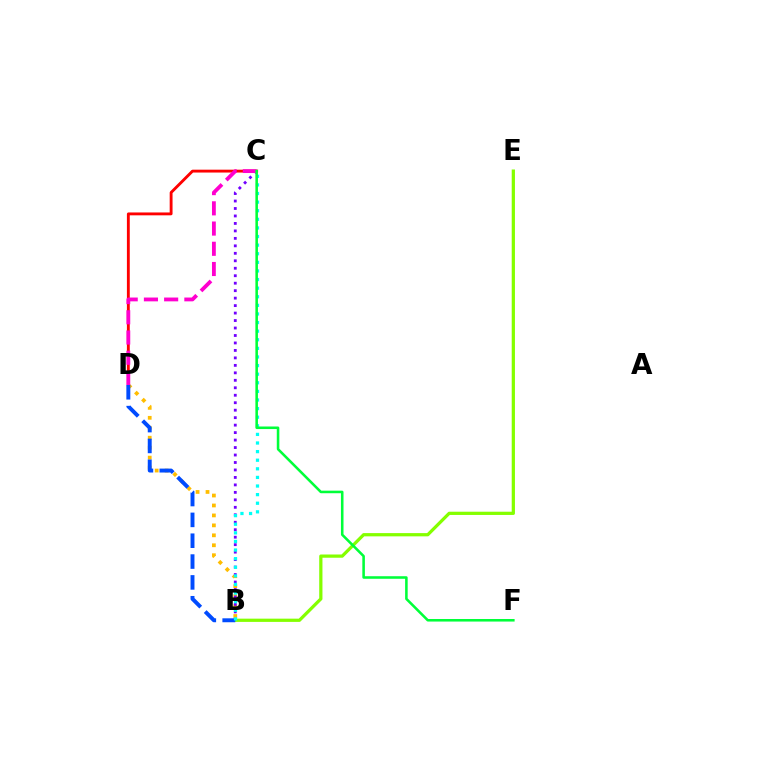{('C', 'D'): [{'color': '#ff0000', 'line_style': 'solid', 'thickness': 2.06}, {'color': '#ff00cf', 'line_style': 'dashed', 'thickness': 2.75}], ('B', 'D'): [{'color': '#ffbd00', 'line_style': 'dotted', 'thickness': 2.7}, {'color': '#004bff', 'line_style': 'dashed', 'thickness': 2.83}], ('B', 'C'): [{'color': '#7200ff', 'line_style': 'dotted', 'thickness': 2.03}, {'color': '#00fff6', 'line_style': 'dotted', 'thickness': 2.34}], ('B', 'E'): [{'color': '#84ff00', 'line_style': 'solid', 'thickness': 2.33}], ('C', 'F'): [{'color': '#00ff39', 'line_style': 'solid', 'thickness': 1.84}]}